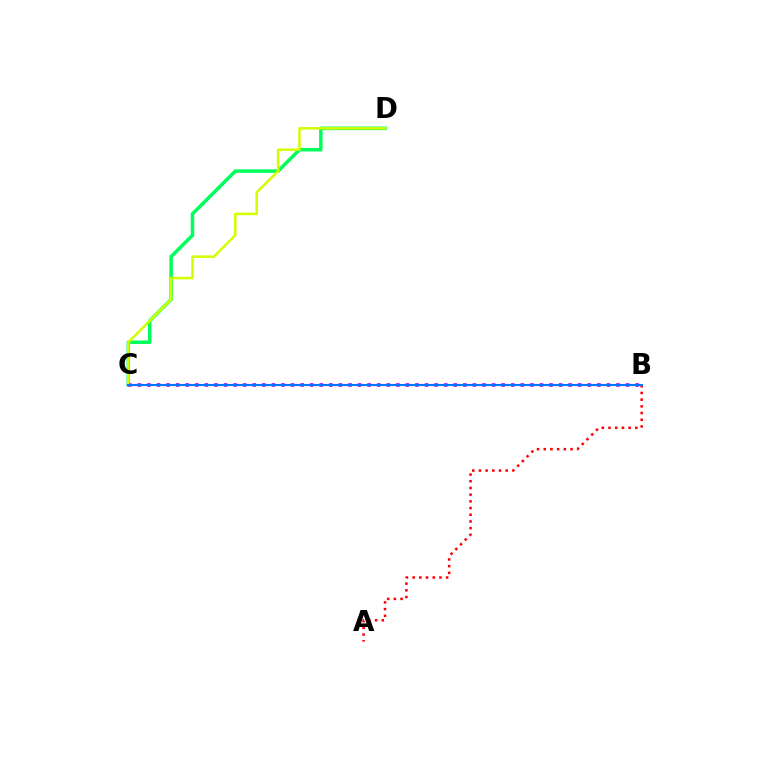{('A', 'B'): [{'color': '#ff0000', 'line_style': 'dotted', 'thickness': 1.82}], ('C', 'D'): [{'color': '#00ff5c', 'line_style': 'solid', 'thickness': 2.52}, {'color': '#d1ff00', 'line_style': 'solid', 'thickness': 1.81}], ('B', 'C'): [{'color': '#b900ff', 'line_style': 'dotted', 'thickness': 2.6}, {'color': '#0074ff', 'line_style': 'solid', 'thickness': 1.5}]}